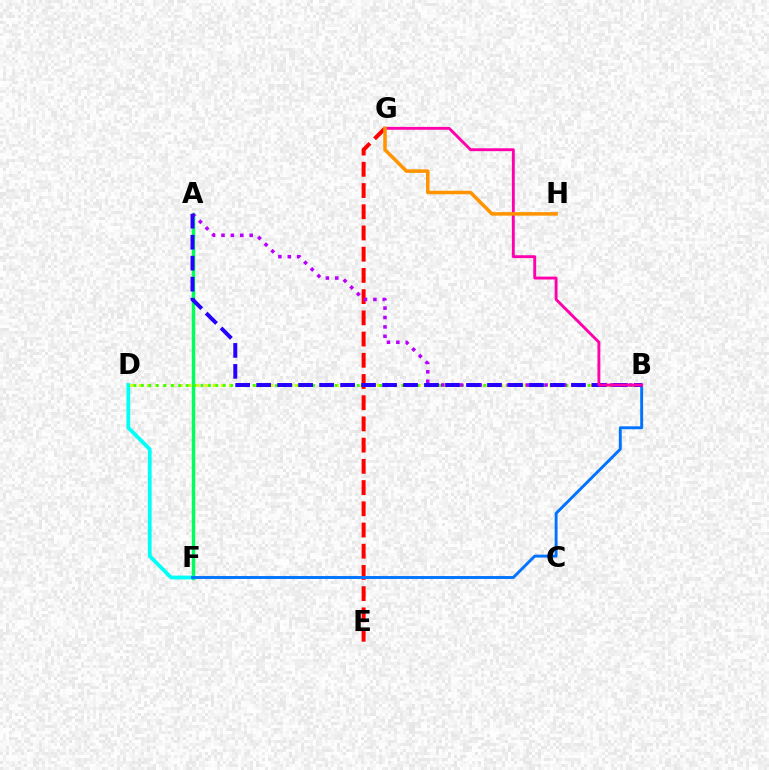{('A', 'F'): [{'color': '#00ff5c', 'line_style': 'solid', 'thickness': 2.47}], ('D', 'F'): [{'color': '#00fff6', 'line_style': 'solid', 'thickness': 2.72}], ('B', 'D'): [{'color': '#d1ff00', 'line_style': 'dotted', 'thickness': 2.23}, {'color': '#3dff00', 'line_style': 'dotted', 'thickness': 2.02}], ('E', 'G'): [{'color': '#ff0000', 'line_style': 'dashed', 'thickness': 2.88}], ('A', 'B'): [{'color': '#b900ff', 'line_style': 'dotted', 'thickness': 2.55}, {'color': '#2500ff', 'line_style': 'dashed', 'thickness': 2.85}], ('B', 'F'): [{'color': '#0074ff', 'line_style': 'solid', 'thickness': 2.1}], ('B', 'G'): [{'color': '#ff00ac', 'line_style': 'solid', 'thickness': 2.07}], ('G', 'H'): [{'color': '#ff9400', 'line_style': 'solid', 'thickness': 2.54}]}